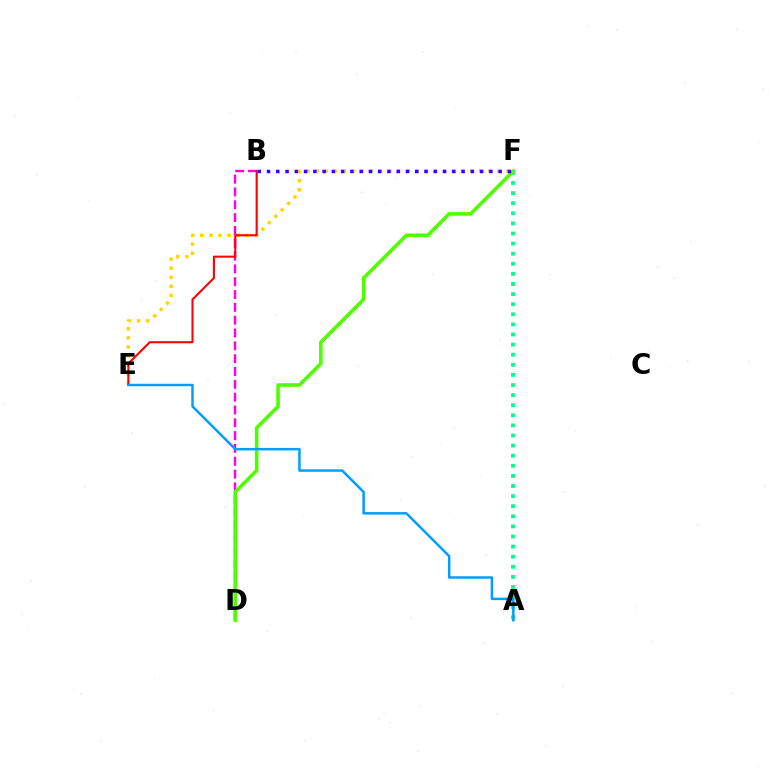{('E', 'F'): [{'color': '#ffd500', 'line_style': 'dotted', 'thickness': 2.47}], ('A', 'F'): [{'color': '#00ff86', 'line_style': 'dotted', 'thickness': 2.74}], ('B', 'D'): [{'color': '#ff00ed', 'line_style': 'dashed', 'thickness': 1.74}], ('D', 'F'): [{'color': '#4fff00', 'line_style': 'solid', 'thickness': 2.59}], ('B', 'E'): [{'color': '#ff0000', 'line_style': 'solid', 'thickness': 1.5}], ('B', 'F'): [{'color': '#3700ff', 'line_style': 'dotted', 'thickness': 2.52}], ('A', 'E'): [{'color': '#009eff', 'line_style': 'solid', 'thickness': 1.79}]}